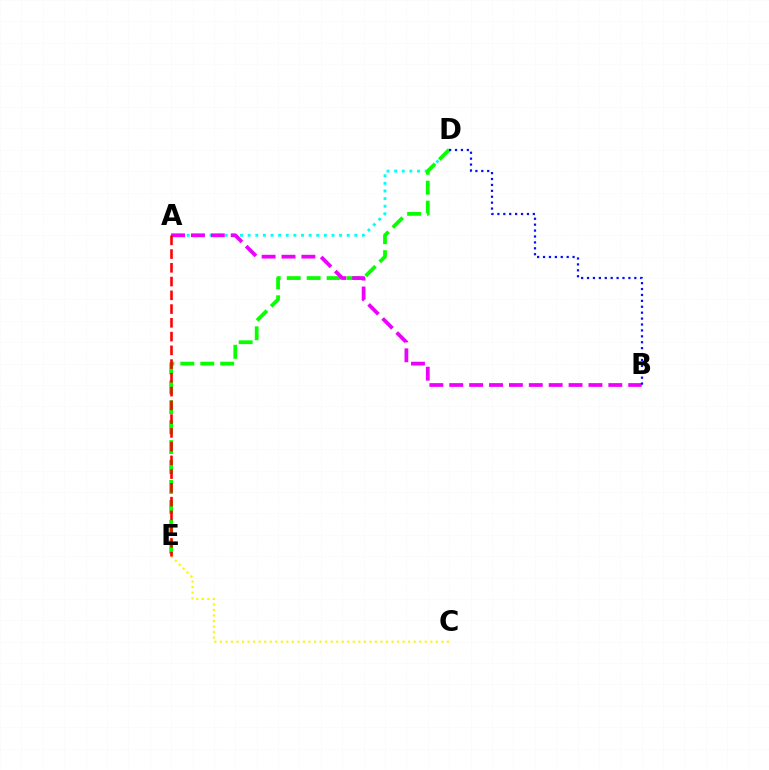{('A', 'D'): [{'color': '#00fff6', 'line_style': 'dotted', 'thickness': 2.07}], ('D', 'E'): [{'color': '#08ff00', 'line_style': 'dashed', 'thickness': 2.71}], ('C', 'E'): [{'color': '#fcf500', 'line_style': 'dotted', 'thickness': 1.5}], ('A', 'B'): [{'color': '#ee00ff', 'line_style': 'dashed', 'thickness': 2.7}], ('B', 'D'): [{'color': '#0010ff', 'line_style': 'dotted', 'thickness': 1.61}], ('A', 'E'): [{'color': '#ff0000', 'line_style': 'dashed', 'thickness': 1.87}]}